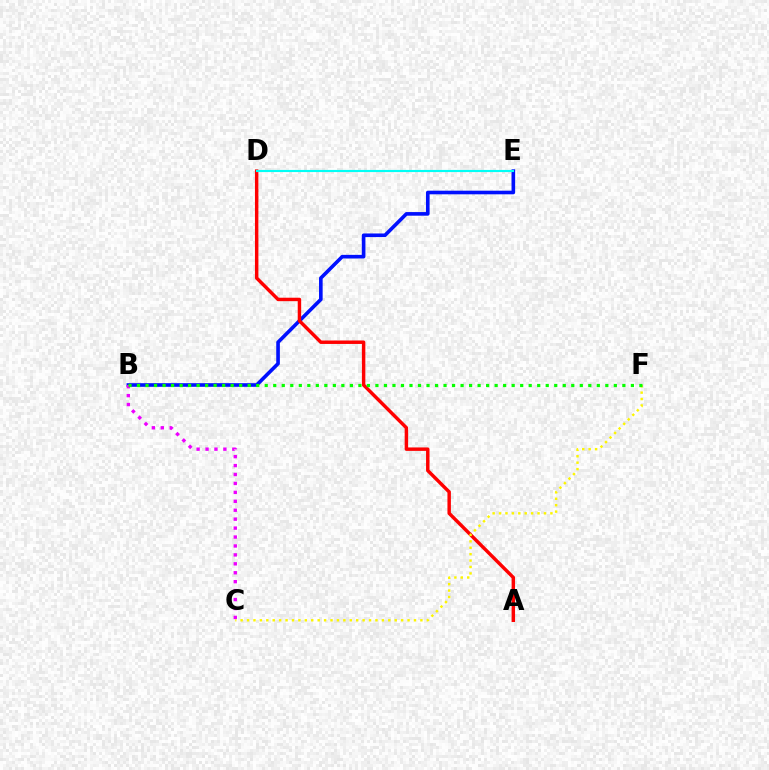{('B', 'E'): [{'color': '#0010ff', 'line_style': 'solid', 'thickness': 2.61}], ('A', 'D'): [{'color': '#ff0000', 'line_style': 'solid', 'thickness': 2.48}], ('C', 'F'): [{'color': '#fcf500', 'line_style': 'dotted', 'thickness': 1.74}], ('D', 'E'): [{'color': '#00fff6', 'line_style': 'solid', 'thickness': 1.54}], ('B', 'C'): [{'color': '#ee00ff', 'line_style': 'dotted', 'thickness': 2.43}], ('B', 'F'): [{'color': '#08ff00', 'line_style': 'dotted', 'thickness': 2.31}]}